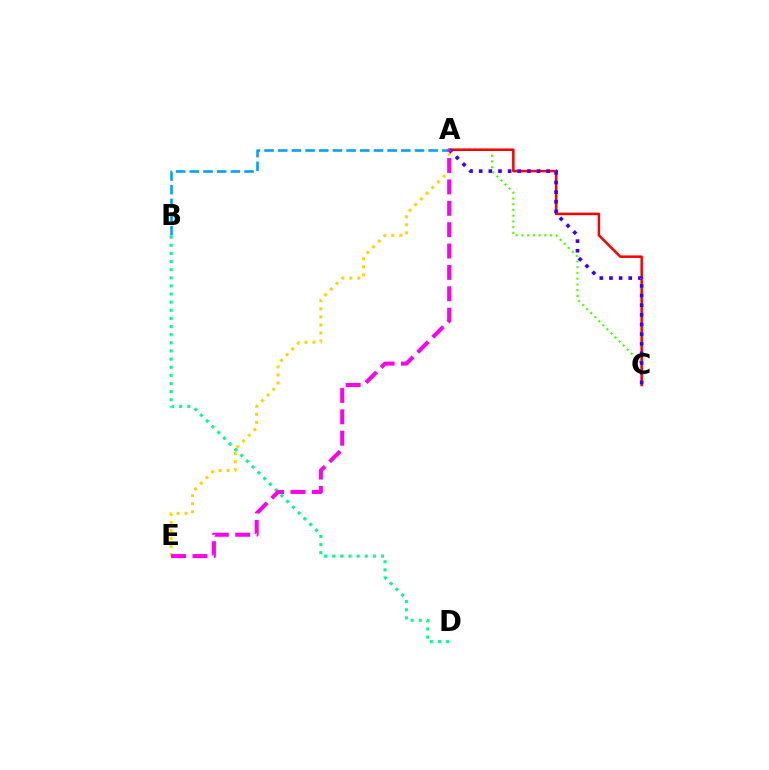{('A', 'E'): [{'color': '#ffd500', 'line_style': 'dotted', 'thickness': 2.18}, {'color': '#ff00ed', 'line_style': 'dashed', 'thickness': 2.9}], ('B', 'D'): [{'color': '#00ff86', 'line_style': 'dotted', 'thickness': 2.21}], ('A', 'C'): [{'color': '#4fff00', 'line_style': 'dotted', 'thickness': 1.56}, {'color': '#ff0000', 'line_style': 'solid', 'thickness': 1.82}, {'color': '#3700ff', 'line_style': 'dotted', 'thickness': 2.62}], ('A', 'B'): [{'color': '#009eff', 'line_style': 'dashed', 'thickness': 1.86}]}